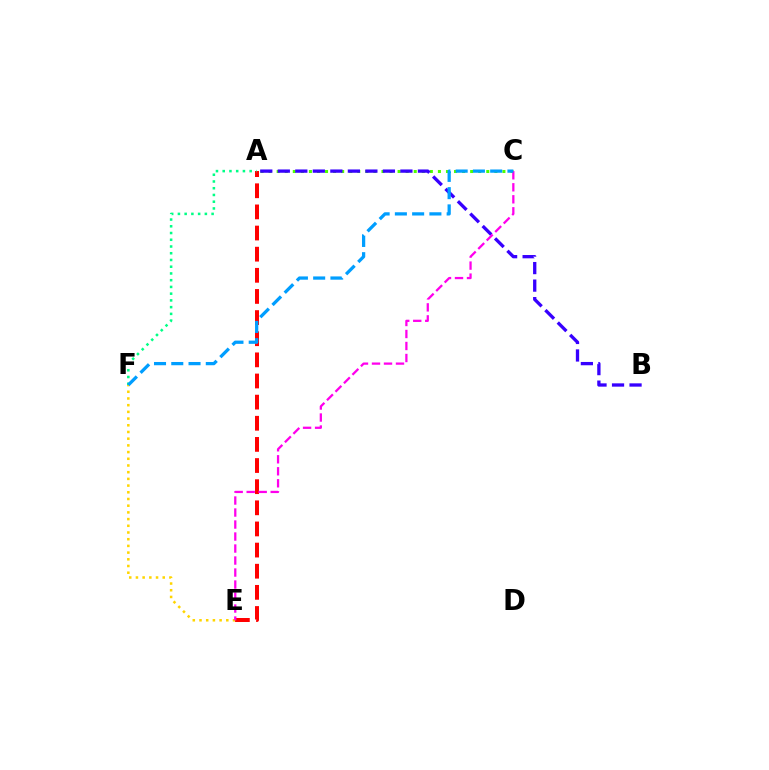{('A', 'C'): [{'color': '#4fff00', 'line_style': 'dotted', 'thickness': 2.19}], ('A', 'E'): [{'color': '#ff0000', 'line_style': 'dashed', 'thickness': 2.87}], ('E', 'F'): [{'color': '#ffd500', 'line_style': 'dotted', 'thickness': 1.82}], ('A', 'B'): [{'color': '#3700ff', 'line_style': 'dashed', 'thickness': 2.38}], ('C', 'E'): [{'color': '#ff00ed', 'line_style': 'dashed', 'thickness': 1.63}], ('A', 'F'): [{'color': '#00ff86', 'line_style': 'dotted', 'thickness': 1.83}], ('C', 'F'): [{'color': '#009eff', 'line_style': 'dashed', 'thickness': 2.34}]}